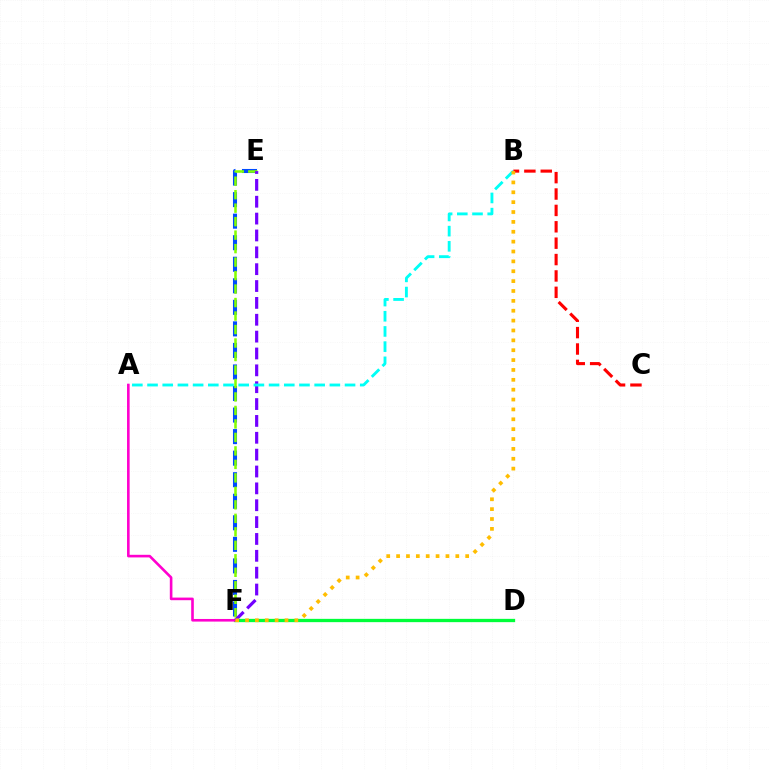{('D', 'F'): [{'color': '#00ff39', 'line_style': 'solid', 'thickness': 2.37}], ('B', 'C'): [{'color': '#ff0000', 'line_style': 'dashed', 'thickness': 2.23}], ('E', 'F'): [{'color': '#004bff', 'line_style': 'dashed', 'thickness': 2.93}, {'color': '#84ff00', 'line_style': 'dashed', 'thickness': 1.83}, {'color': '#7200ff', 'line_style': 'dashed', 'thickness': 2.29}], ('A', 'F'): [{'color': '#ff00cf', 'line_style': 'solid', 'thickness': 1.88}], ('A', 'B'): [{'color': '#00fff6', 'line_style': 'dashed', 'thickness': 2.06}], ('B', 'F'): [{'color': '#ffbd00', 'line_style': 'dotted', 'thickness': 2.68}]}